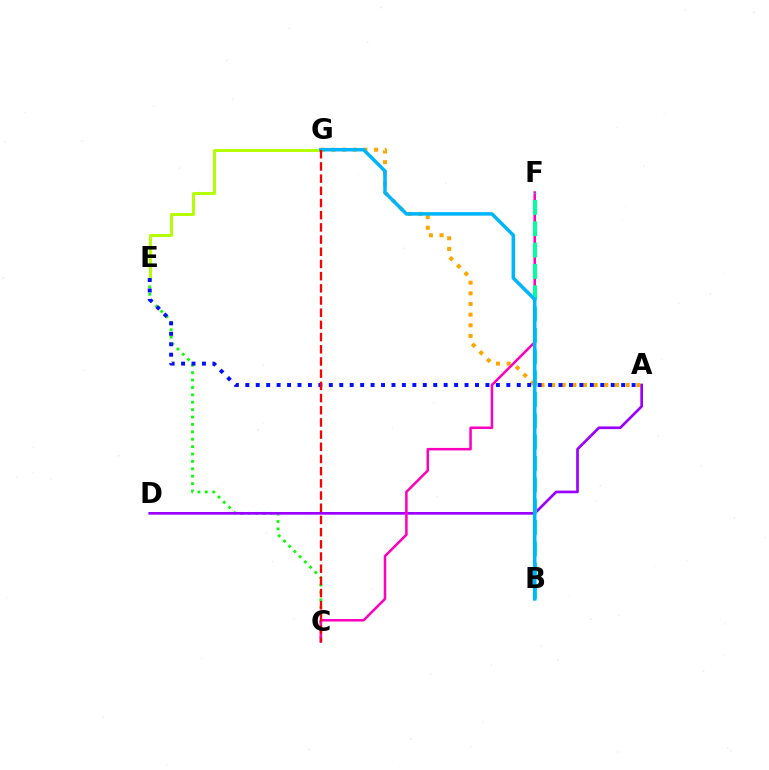{('C', 'E'): [{'color': '#08ff00', 'line_style': 'dotted', 'thickness': 2.01}], ('A', 'G'): [{'color': '#ffa500', 'line_style': 'dotted', 'thickness': 2.89}], ('A', 'D'): [{'color': '#9b00ff', 'line_style': 'solid', 'thickness': 1.93}], ('C', 'F'): [{'color': '#ff00bd', 'line_style': 'solid', 'thickness': 1.82}], ('E', 'G'): [{'color': '#b3ff00', 'line_style': 'solid', 'thickness': 2.12}], ('B', 'F'): [{'color': '#00ff9d', 'line_style': 'dashed', 'thickness': 2.9}], ('B', 'G'): [{'color': '#00b5ff', 'line_style': 'solid', 'thickness': 2.55}], ('A', 'E'): [{'color': '#0010ff', 'line_style': 'dotted', 'thickness': 2.84}], ('C', 'G'): [{'color': '#ff0000', 'line_style': 'dashed', 'thickness': 1.66}]}